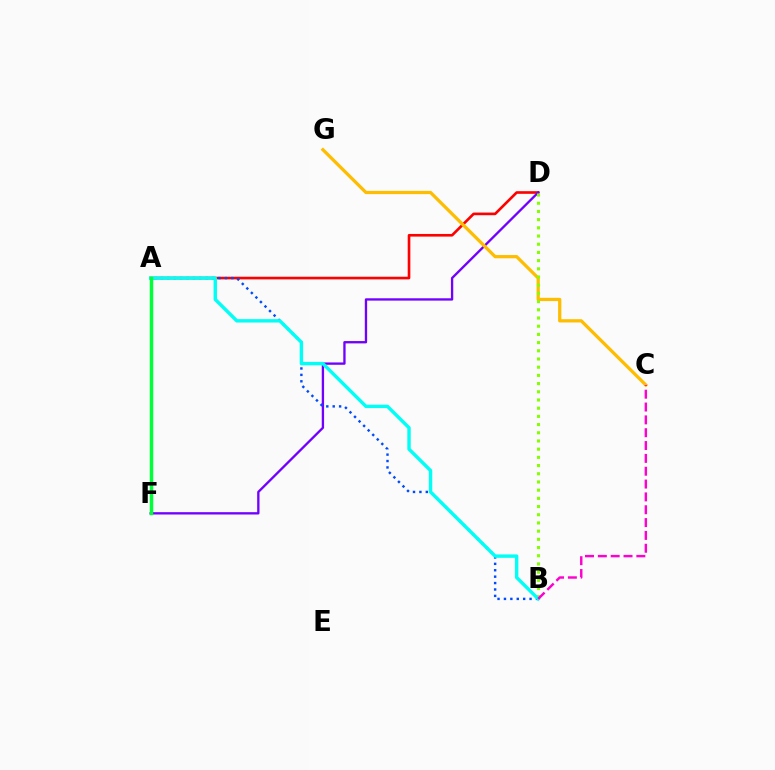{('A', 'D'): [{'color': '#ff0000', 'line_style': 'solid', 'thickness': 1.9}], ('D', 'F'): [{'color': '#7200ff', 'line_style': 'solid', 'thickness': 1.68}], ('A', 'B'): [{'color': '#004bff', 'line_style': 'dotted', 'thickness': 1.74}, {'color': '#00fff6', 'line_style': 'solid', 'thickness': 2.45}], ('C', 'G'): [{'color': '#ffbd00', 'line_style': 'solid', 'thickness': 2.33}], ('B', 'D'): [{'color': '#84ff00', 'line_style': 'dotted', 'thickness': 2.23}], ('A', 'F'): [{'color': '#00ff39', 'line_style': 'solid', 'thickness': 2.5}], ('B', 'C'): [{'color': '#ff00cf', 'line_style': 'dashed', 'thickness': 1.74}]}